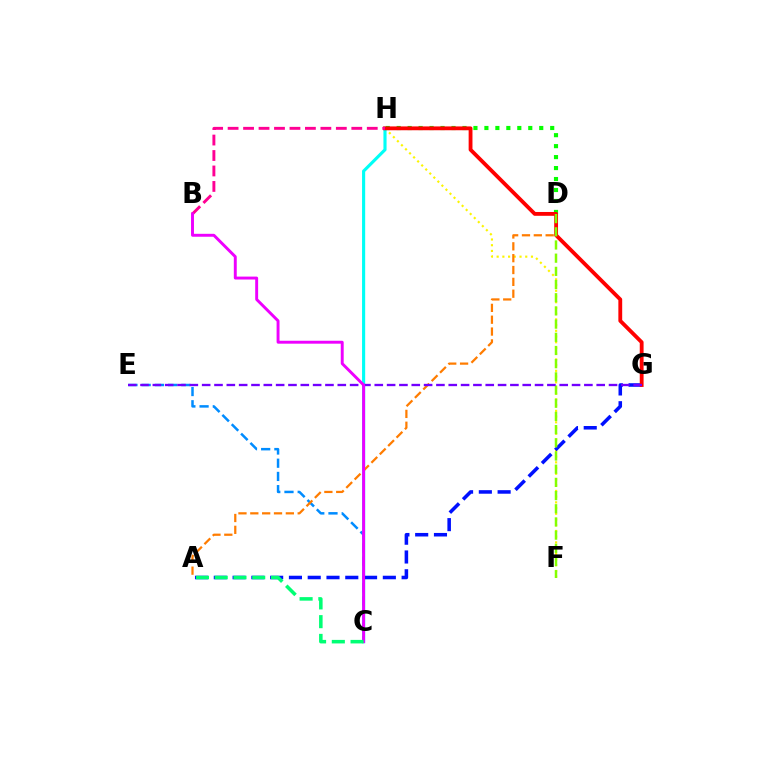{('F', 'H'): [{'color': '#fcf500', 'line_style': 'dotted', 'thickness': 1.55}], ('C', 'H'): [{'color': '#00fff6', 'line_style': 'solid', 'thickness': 2.25}], ('A', 'G'): [{'color': '#0010ff', 'line_style': 'dashed', 'thickness': 2.55}], ('C', 'E'): [{'color': '#008cff', 'line_style': 'dashed', 'thickness': 1.8}], ('D', 'H'): [{'color': '#08ff00', 'line_style': 'dotted', 'thickness': 2.98}], ('A', 'D'): [{'color': '#ff7c00', 'line_style': 'dashed', 'thickness': 1.61}], ('G', 'H'): [{'color': '#ff0000', 'line_style': 'solid', 'thickness': 2.76}], ('D', 'F'): [{'color': '#84ff00', 'line_style': 'dashed', 'thickness': 1.79}], ('B', 'H'): [{'color': '#ff0094', 'line_style': 'dashed', 'thickness': 2.1}], ('E', 'G'): [{'color': '#7200ff', 'line_style': 'dashed', 'thickness': 1.67}], ('B', 'C'): [{'color': '#ee00ff', 'line_style': 'solid', 'thickness': 2.11}], ('A', 'C'): [{'color': '#00ff74', 'line_style': 'dashed', 'thickness': 2.55}]}